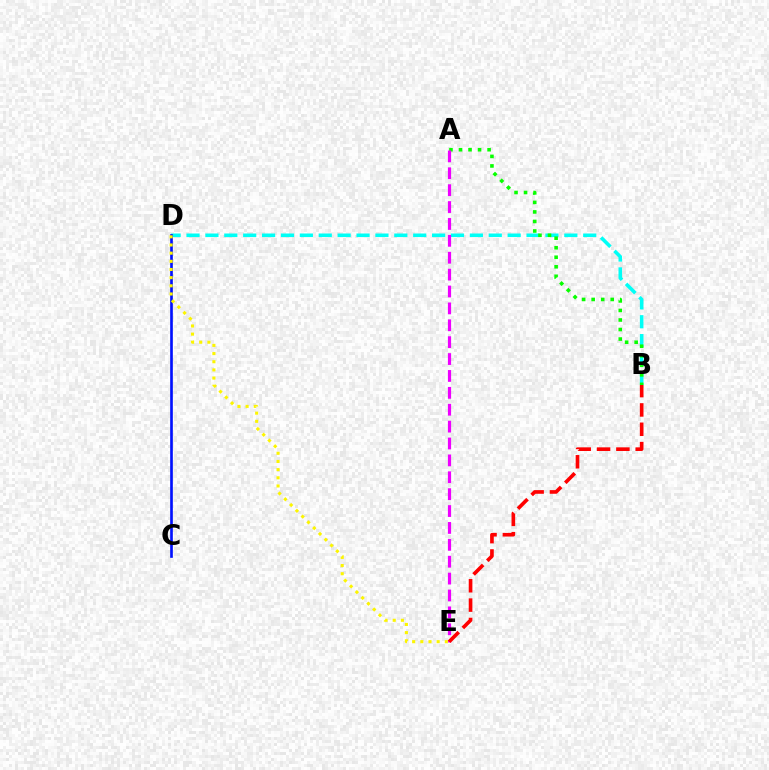{('B', 'D'): [{'color': '#00fff6', 'line_style': 'dashed', 'thickness': 2.57}], ('A', 'B'): [{'color': '#08ff00', 'line_style': 'dotted', 'thickness': 2.59}], ('A', 'E'): [{'color': '#ee00ff', 'line_style': 'dashed', 'thickness': 2.29}], ('C', 'D'): [{'color': '#0010ff', 'line_style': 'solid', 'thickness': 1.91}], ('B', 'E'): [{'color': '#ff0000', 'line_style': 'dashed', 'thickness': 2.63}], ('D', 'E'): [{'color': '#fcf500', 'line_style': 'dotted', 'thickness': 2.22}]}